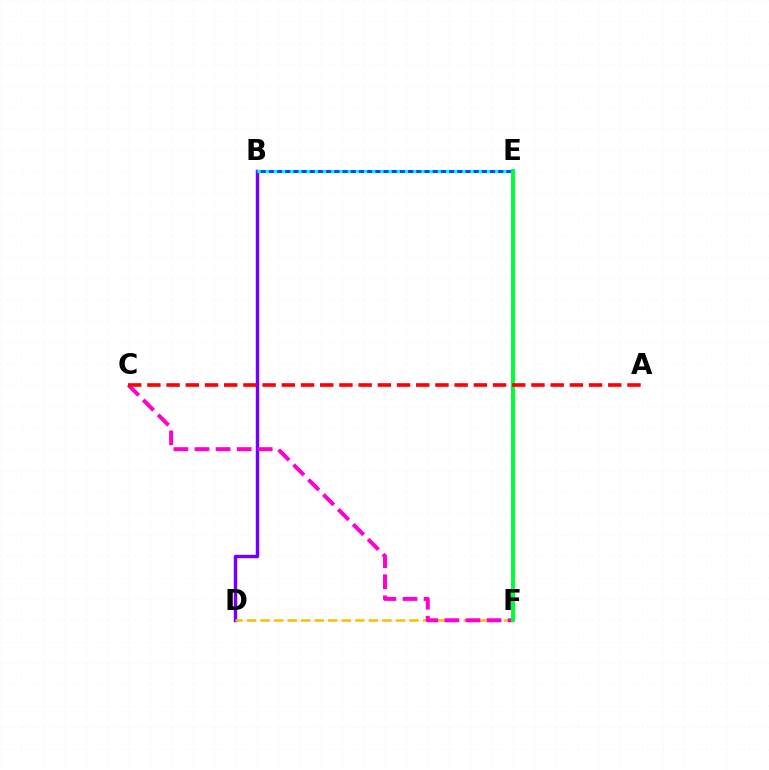{('B', 'D'): [{'color': '#7200ff', 'line_style': 'solid', 'thickness': 2.46}], ('B', 'E'): [{'color': '#84ff00', 'line_style': 'solid', 'thickness': 1.83}, {'color': '#004bff', 'line_style': 'solid', 'thickness': 2.18}, {'color': '#00fff6', 'line_style': 'dotted', 'thickness': 2.23}], ('D', 'F'): [{'color': '#ffbd00', 'line_style': 'dashed', 'thickness': 1.84}], ('C', 'F'): [{'color': '#ff00cf', 'line_style': 'dashed', 'thickness': 2.86}], ('E', 'F'): [{'color': '#00ff39', 'line_style': 'solid', 'thickness': 2.86}], ('A', 'C'): [{'color': '#ff0000', 'line_style': 'dashed', 'thickness': 2.61}]}